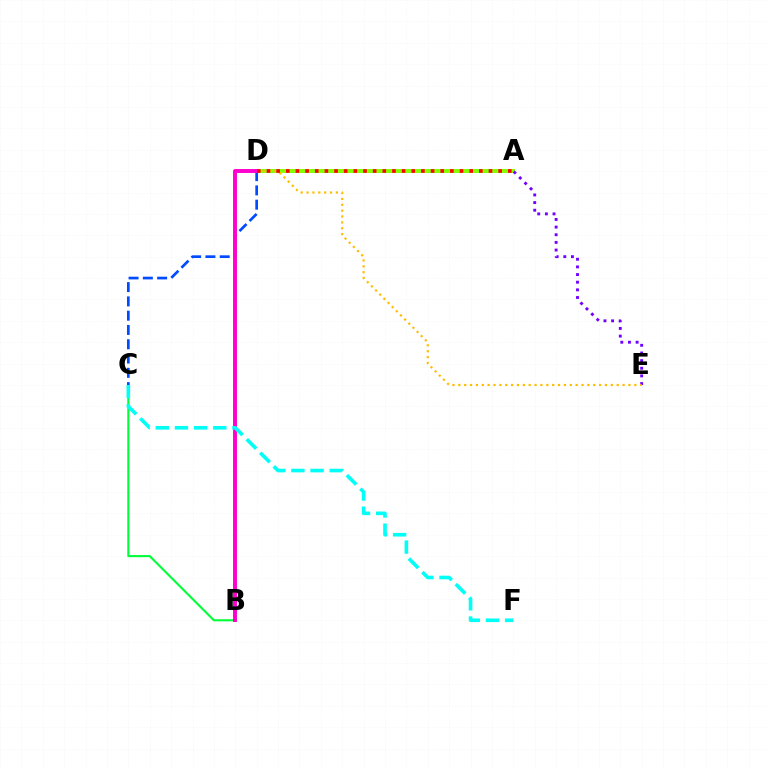{('A', 'D'): [{'color': '#84ff00', 'line_style': 'solid', 'thickness': 2.87}, {'color': '#ff0000', 'line_style': 'dotted', 'thickness': 2.62}], ('A', 'E'): [{'color': '#7200ff', 'line_style': 'dotted', 'thickness': 2.08}], ('B', 'C'): [{'color': '#00ff39', 'line_style': 'solid', 'thickness': 1.52}], ('D', 'E'): [{'color': '#ffbd00', 'line_style': 'dotted', 'thickness': 1.59}], ('C', 'D'): [{'color': '#004bff', 'line_style': 'dashed', 'thickness': 1.94}], ('B', 'D'): [{'color': '#ff00cf', 'line_style': 'solid', 'thickness': 2.83}], ('C', 'F'): [{'color': '#00fff6', 'line_style': 'dashed', 'thickness': 2.6}]}